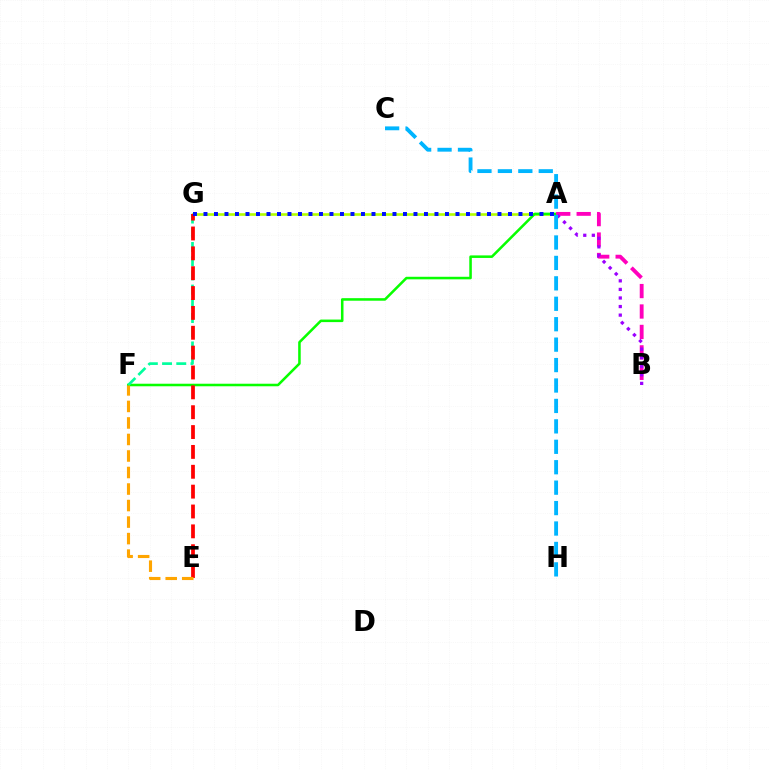{('A', 'G'): [{'color': '#b3ff00', 'line_style': 'solid', 'thickness': 1.88}, {'color': '#0010ff', 'line_style': 'dotted', 'thickness': 2.85}], ('A', 'F'): [{'color': '#08ff00', 'line_style': 'solid', 'thickness': 1.83}], ('F', 'G'): [{'color': '#00ff9d', 'line_style': 'dashed', 'thickness': 1.93}], ('E', 'G'): [{'color': '#ff0000', 'line_style': 'dashed', 'thickness': 2.7}], ('A', 'B'): [{'color': '#ff00bd', 'line_style': 'dashed', 'thickness': 2.78}, {'color': '#9b00ff', 'line_style': 'dotted', 'thickness': 2.33}], ('E', 'F'): [{'color': '#ffa500', 'line_style': 'dashed', 'thickness': 2.24}], ('C', 'H'): [{'color': '#00b5ff', 'line_style': 'dashed', 'thickness': 2.78}]}